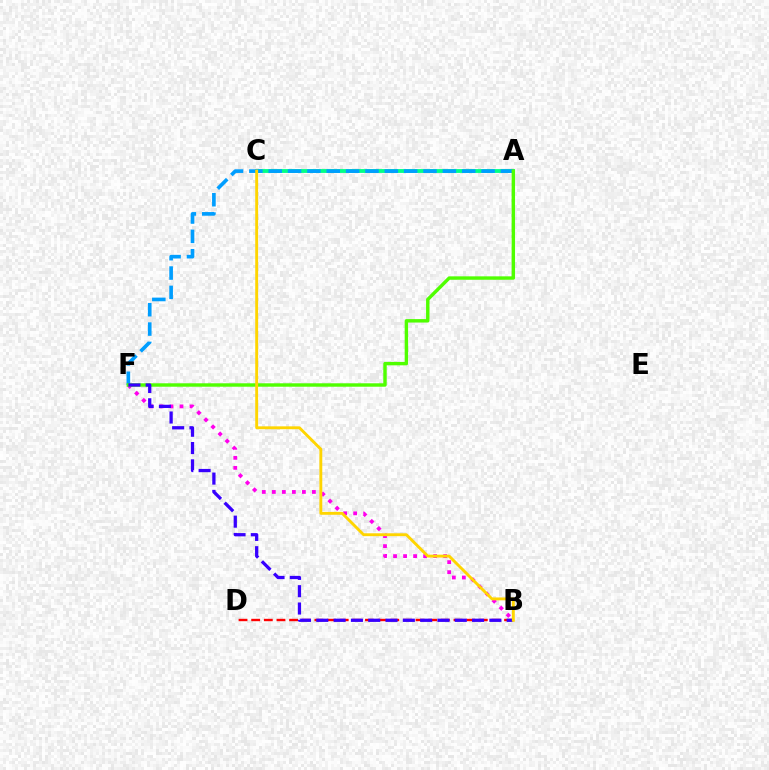{('A', 'C'): [{'color': '#00ff86', 'line_style': 'solid', 'thickness': 2.76}], ('B', 'F'): [{'color': '#ff00ed', 'line_style': 'dotted', 'thickness': 2.72}, {'color': '#3700ff', 'line_style': 'dashed', 'thickness': 2.35}], ('A', 'F'): [{'color': '#009eff', 'line_style': 'dashed', 'thickness': 2.63}, {'color': '#4fff00', 'line_style': 'solid', 'thickness': 2.46}], ('B', 'D'): [{'color': '#ff0000', 'line_style': 'dashed', 'thickness': 1.72}], ('B', 'C'): [{'color': '#ffd500', 'line_style': 'solid', 'thickness': 2.07}]}